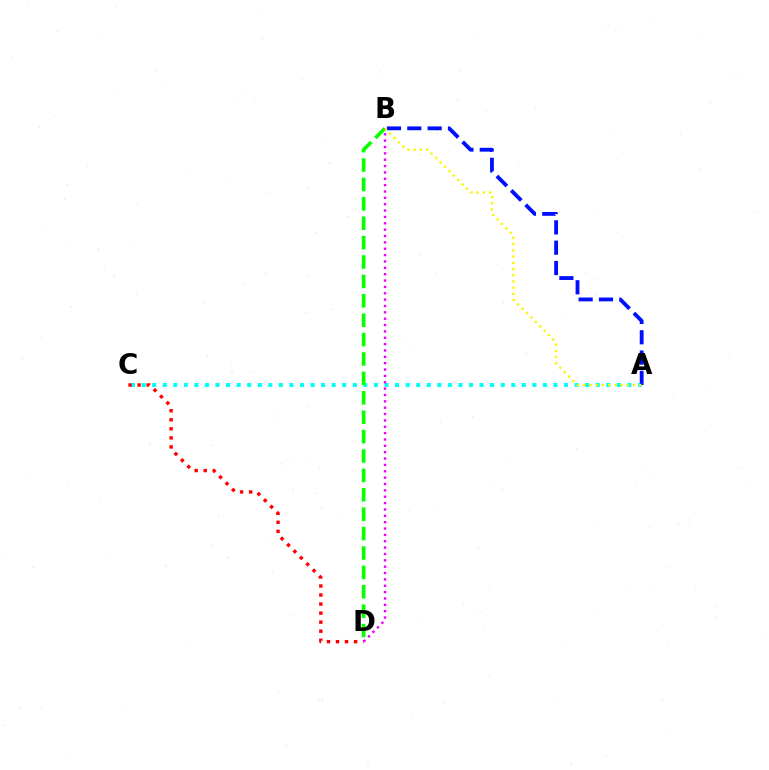{('A', 'C'): [{'color': '#00fff6', 'line_style': 'dotted', 'thickness': 2.87}], ('B', 'D'): [{'color': '#08ff00', 'line_style': 'dashed', 'thickness': 2.64}, {'color': '#ee00ff', 'line_style': 'dotted', 'thickness': 1.73}], ('C', 'D'): [{'color': '#ff0000', 'line_style': 'dotted', 'thickness': 2.46}], ('A', 'B'): [{'color': '#0010ff', 'line_style': 'dashed', 'thickness': 2.76}, {'color': '#fcf500', 'line_style': 'dotted', 'thickness': 1.69}]}